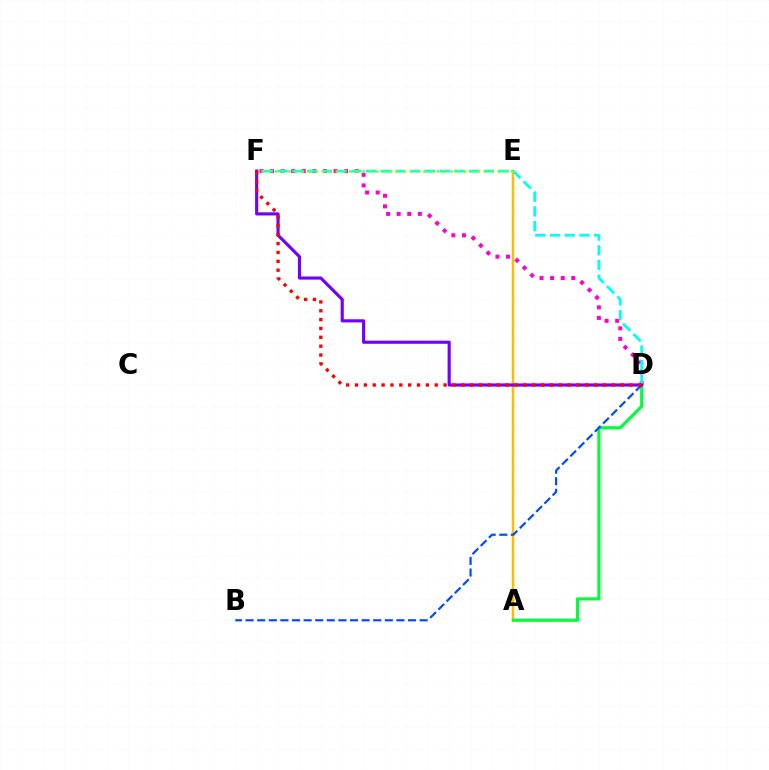{('A', 'E'): [{'color': '#ffbd00', 'line_style': 'solid', 'thickness': 1.79}], ('A', 'D'): [{'color': '#00ff39', 'line_style': 'solid', 'thickness': 2.25}], ('D', 'F'): [{'color': '#ff00cf', 'line_style': 'dotted', 'thickness': 2.88}, {'color': '#00fff6', 'line_style': 'dashed', 'thickness': 2.0}, {'color': '#7200ff', 'line_style': 'solid', 'thickness': 2.26}, {'color': '#ff0000', 'line_style': 'dotted', 'thickness': 2.41}], ('B', 'D'): [{'color': '#004bff', 'line_style': 'dashed', 'thickness': 1.58}], ('E', 'F'): [{'color': '#84ff00', 'line_style': 'dotted', 'thickness': 1.83}]}